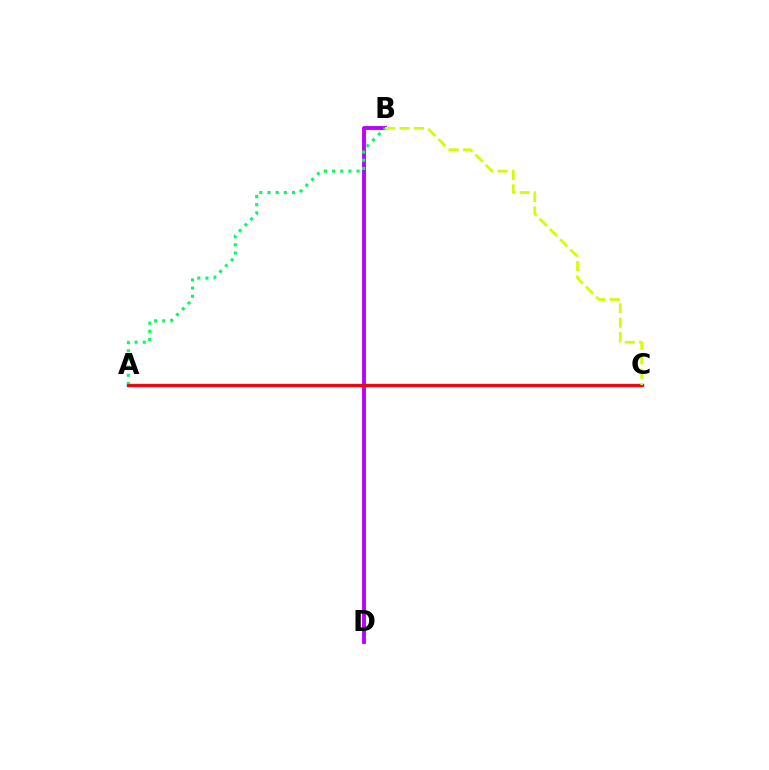{('B', 'D'): [{'color': '#b900ff', 'line_style': 'solid', 'thickness': 2.78}], ('A', 'C'): [{'color': '#0074ff', 'line_style': 'solid', 'thickness': 2.46}, {'color': '#ff0000', 'line_style': 'solid', 'thickness': 2.05}], ('A', 'B'): [{'color': '#00ff5c', 'line_style': 'dotted', 'thickness': 2.22}], ('B', 'C'): [{'color': '#d1ff00', 'line_style': 'dashed', 'thickness': 1.97}]}